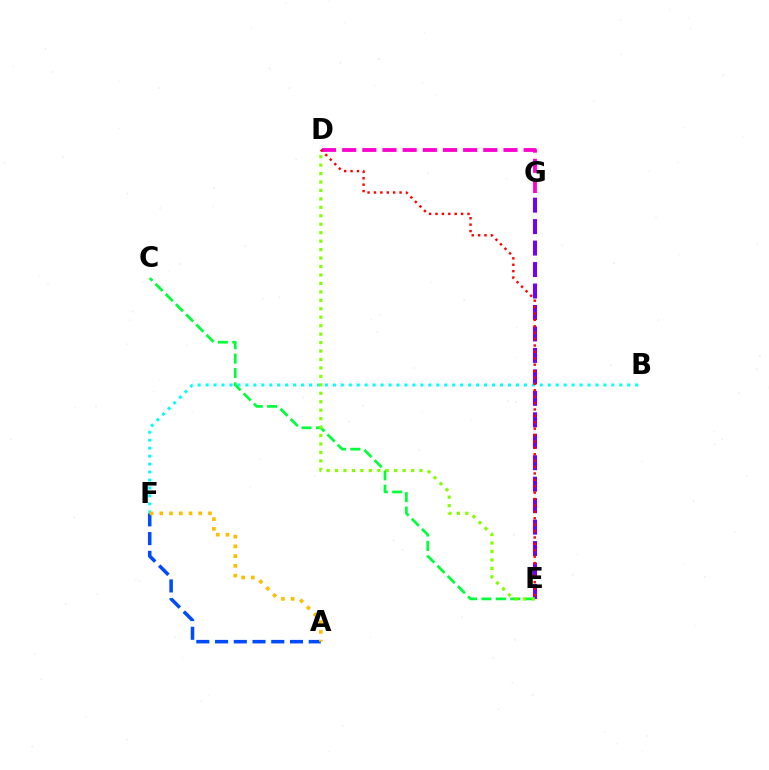{('E', 'G'): [{'color': '#7200ff', 'line_style': 'dashed', 'thickness': 2.92}], ('D', 'G'): [{'color': '#ff00cf', 'line_style': 'dashed', 'thickness': 2.74}], ('A', 'F'): [{'color': '#004bff', 'line_style': 'dashed', 'thickness': 2.54}, {'color': '#ffbd00', 'line_style': 'dotted', 'thickness': 2.64}], ('B', 'F'): [{'color': '#00fff6', 'line_style': 'dotted', 'thickness': 2.16}], ('C', 'E'): [{'color': '#00ff39', 'line_style': 'dashed', 'thickness': 1.96}], ('D', 'E'): [{'color': '#84ff00', 'line_style': 'dotted', 'thickness': 2.3}, {'color': '#ff0000', 'line_style': 'dotted', 'thickness': 1.74}]}